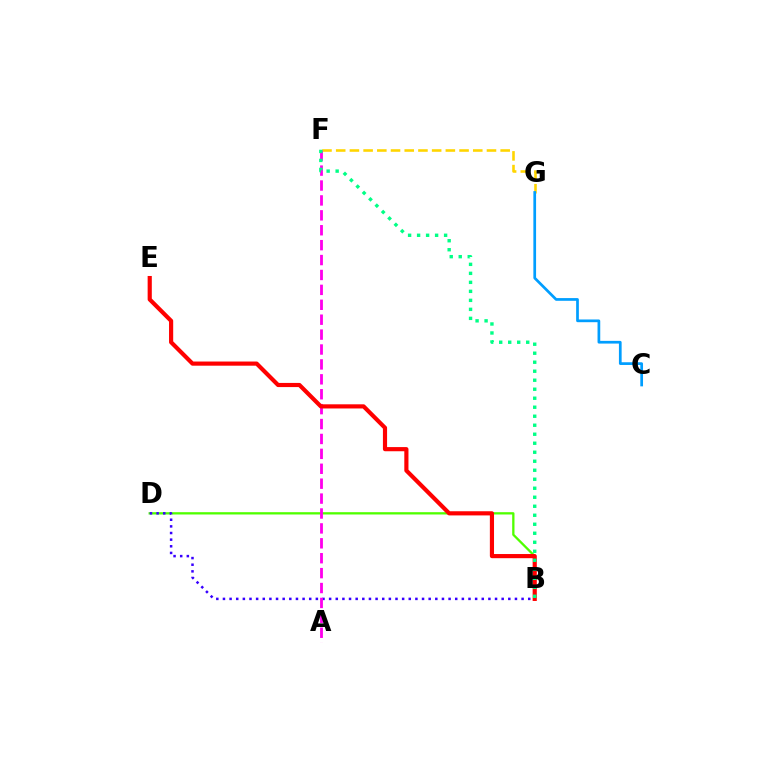{('F', 'G'): [{'color': '#ffd500', 'line_style': 'dashed', 'thickness': 1.86}], ('B', 'D'): [{'color': '#4fff00', 'line_style': 'solid', 'thickness': 1.66}, {'color': '#3700ff', 'line_style': 'dotted', 'thickness': 1.8}], ('A', 'F'): [{'color': '#ff00ed', 'line_style': 'dashed', 'thickness': 2.03}], ('B', 'E'): [{'color': '#ff0000', 'line_style': 'solid', 'thickness': 2.99}], ('C', 'G'): [{'color': '#009eff', 'line_style': 'solid', 'thickness': 1.95}], ('B', 'F'): [{'color': '#00ff86', 'line_style': 'dotted', 'thickness': 2.45}]}